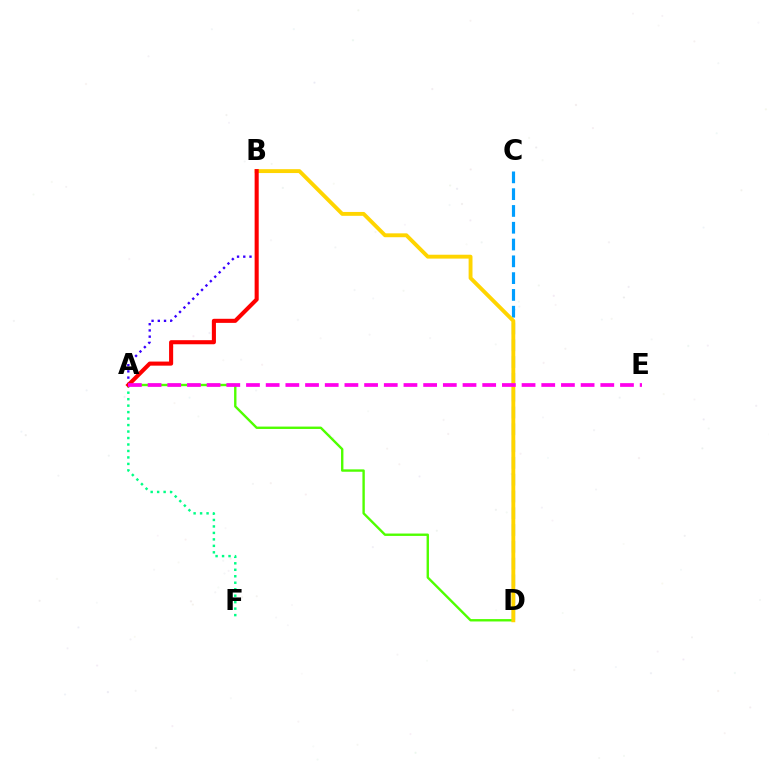{('C', 'D'): [{'color': '#009eff', 'line_style': 'dashed', 'thickness': 2.28}], ('A', 'D'): [{'color': '#4fff00', 'line_style': 'solid', 'thickness': 1.72}], ('A', 'B'): [{'color': '#3700ff', 'line_style': 'dotted', 'thickness': 1.69}, {'color': '#ff0000', 'line_style': 'solid', 'thickness': 2.94}], ('B', 'D'): [{'color': '#ffd500', 'line_style': 'solid', 'thickness': 2.79}], ('A', 'F'): [{'color': '#00ff86', 'line_style': 'dotted', 'thickness': 1.76}], ('A', 'E'): [{'color': '#ff00ed', 'line_style': 'dashed', 'thickness': 2.67}]}